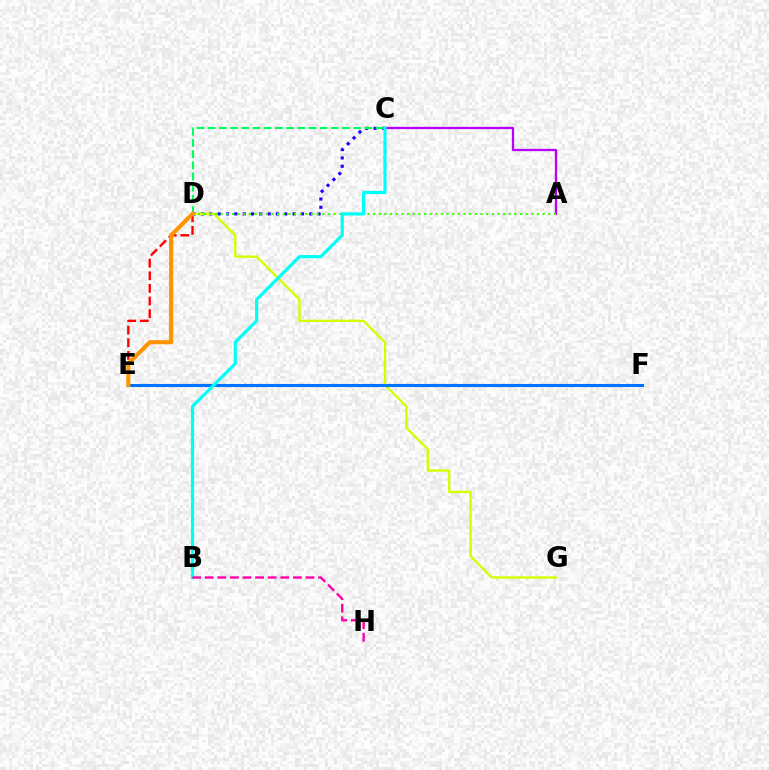{('C', 'D'): [{'color': '#2500ff', 'line_style': 'dotted', 'thickness': 2.26}, {'color': '#00ff5c', 'line_style': 'dashed', 'thickness': 1.52}], ('D', 'G'): [{'color': '#d1ff00', 'line_style': 'solid', 'thickness': 1.69}], ('D', 'E'): [{'color': '#ff0000', 'line_style': 'dashed', 'thickness': 1.71}, {'color': '#ff9400', 'line_style': 'solid', 'thickness': 2.97}], ('A', 'C'): [{'color': '#b900ff', 'line_style': 'solid', 'thickness': 1.64}], ('E', 'F'): [{'color': '#0074ff', 'line_style': 'solid', 'thickness': 2.24}], ('A', 'D'): [{'color': '#3dff00', 'line_style': 'dotted', 'thickness': 1.53}], ('B', 'C'): [{'color': '#00fff6', 'line_style': 'solid', 'thickness': 2.3}], ('B', 'H'): [{'color': '#ff00ac', 'line_style': 'dashed', 'thickness': 1.71}]}